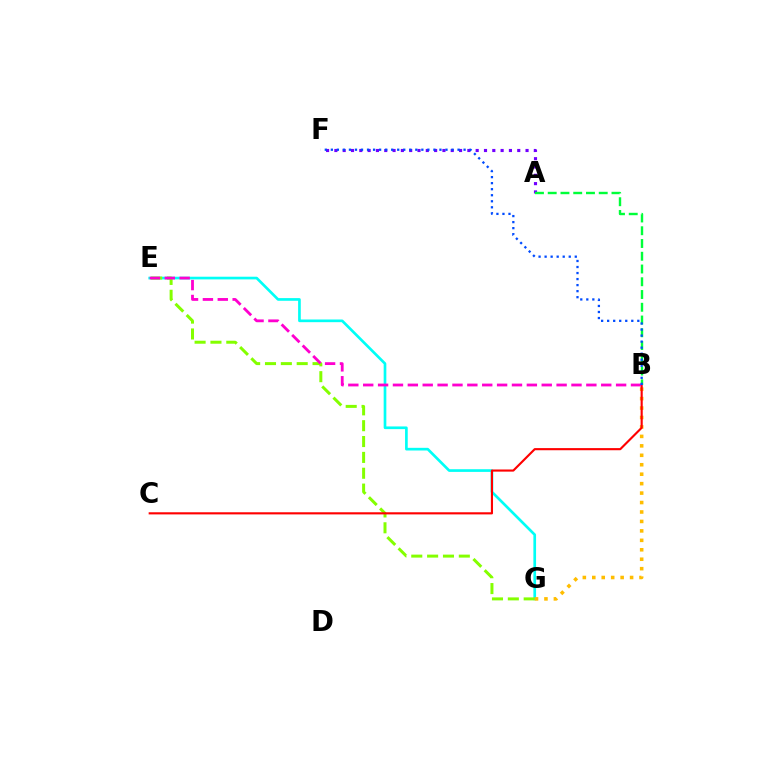{('E', 'G'): [{'color': '#00fff6', 'line_style': 'solid', 'thickness': 1.93}, {'color': '#84ff00', 'line_style': 'dashed', 'thickness': 2.15}], ('A', 'F'): [{'color': '#7200ff', 'line_style': 'dotted', 'thickness': 2.26}], ('B', 'G'): [{'color': '#ffbd00', 'line_style': 'dotted', 'thickness': 2.57}], ('B', 'C'): [{'color': '#ff0000', 'line_style': 'solid', 'thickness': 1.54}], ('B', 'E'): [{'color': '#ff00cf', 'line_style': 'dashed', 'thickness': 2.02}], ('A', 'B'): [{'color': '#00ff39', 'line_style': 'dashed', 'thickness': 1.73}], ('B', 'F'): [{'color': '#004bff', 'line_style': 'dotted', 'thickness': 1.64}]}